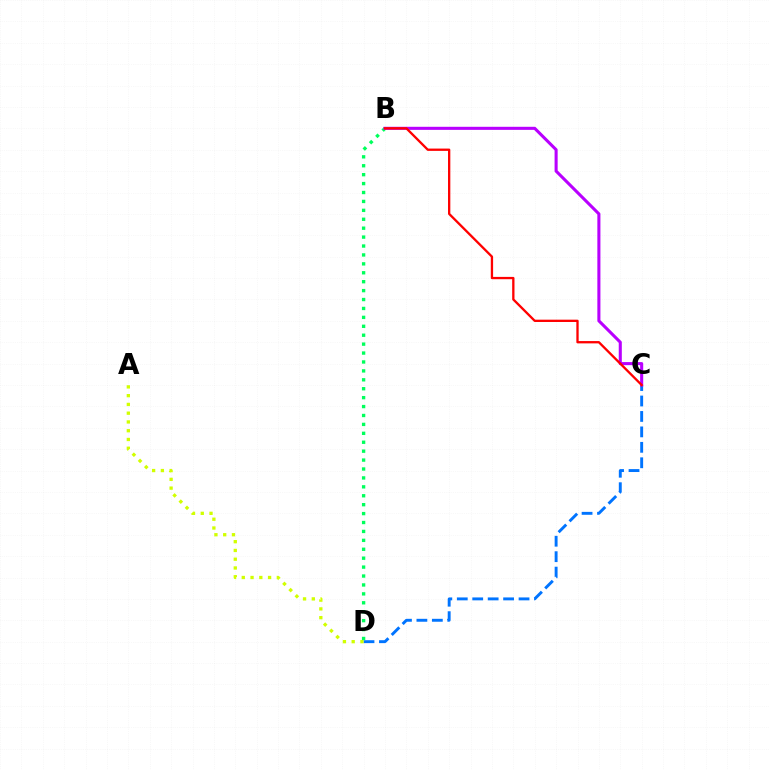{('C', 'D'): [{'color': '#0074ff', 'line_style': 'dashed', 'thickness': 2.1}], ('A', 'D'): [{'color': '#d1ff00', 'line_style': 'dotted', 'thickness': 2.38}], ('B', 'D'): [{'color': '#00ff5c', 'line_style': 'dotted', 'thickness': 2.42}], ('B', 'C'): [{'color': '#b900ff', 'line_style': 'solid', 'thickness': 2.21}, {'color': '#ff0000', 'line_style': 'solid', 'thickness': 1.66}]}